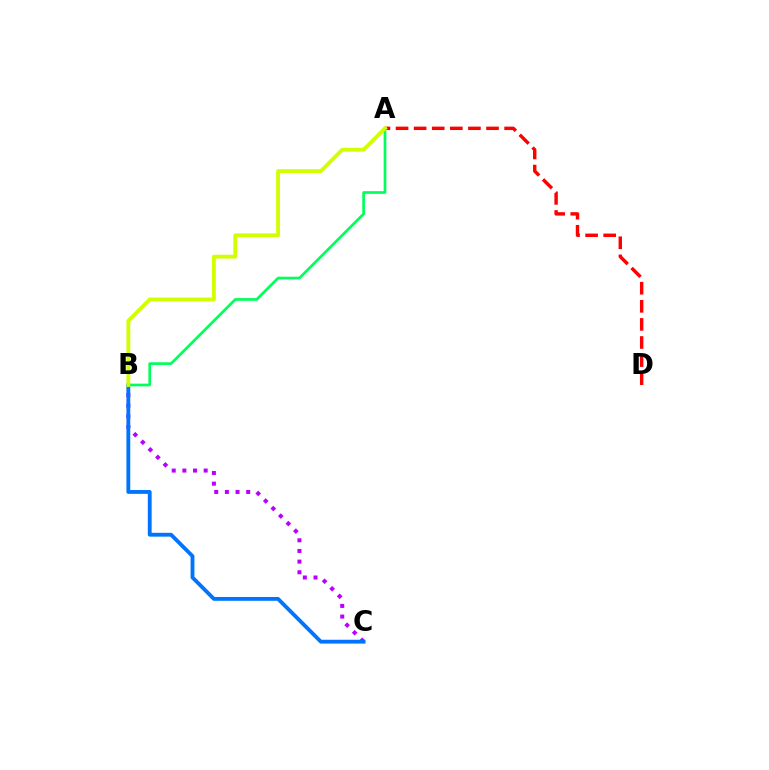{('B', 'C'): [{'color': '#b900ff', 'line_style': 'dotted', 'thickness': 2.89}, {'color': '#0074ff', 'line_style': 'solid', 'thickness': 2.76}], ('A', 'D'): [{'color': '#ff0000', 'line_style': 'dashed', 'thickness': 2.46}], ('A', 'B'): [{'color': '#00ff5c', 'line_style': 'solid', 'thickness': 1.93}, {'color': '#d1ff00', 'line_style': 'solid', 'thickness': 2.76}]}